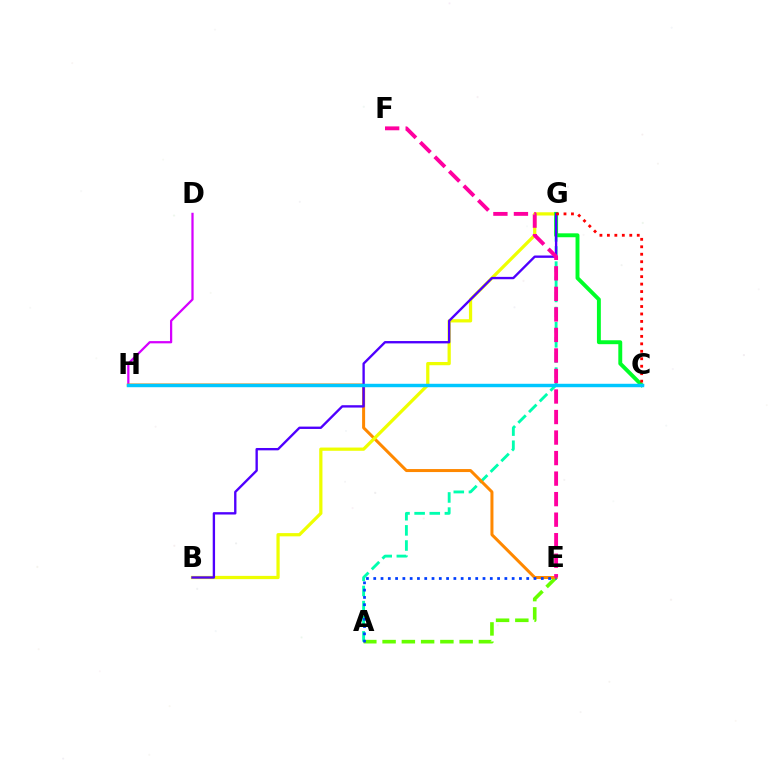{('A', 'G'): [{'color': '#00ffaf', 'line_style': 'dashed', 'thickness': 2.06}], ('D', 'H'): [{'color': '#d600ff', 'line_style': 'solid', 'thickness': 1.62}], ('A', 'E'): [{'color': '#66ff00', 'line_style': 'dashed', 'thickness': 2.62}, {'color': '#003fff', 'line_style': 'dotted', 'thickness': 1.98}], ('E', 'H'): [{'color': '#ff8800', 'line_style': 'solid', 'thickness': 2.17}], ('B', 'G'): [{'color': '#eeff00', 'line_style': 'solid', 'thickness': 2.33}, {'color': '#4f00ff', 'line_style': 'solid', 'thickness': 1.7}], ('C', 'G'): [{'color': '#00ff27', 'line_style': 'solid', 'thickness': 2.82}, {'color': '#ff0000', 'line_style': 'dotted', 'thickness': 2.03}], ('C', 'H'): [{'color': '#00c7ff', 'line_style': 'solid', 'thickness': 2.47}], ('E', 'F'): [{'color': '#ff00a0', 'line_style': 'dashed', 'thickness': 2.79}]}